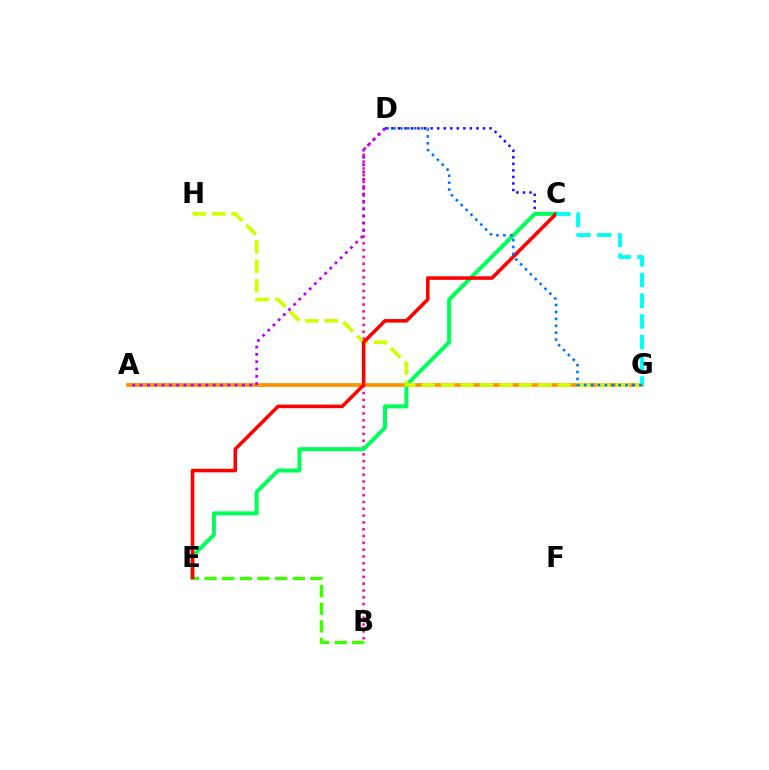{('B', 'E'): [{'color': '#3dff00', 'line_style': 'dashed', 'thickness': 2.4}], ('B', 'D'): [{'color': '#ff00ac', 'line_style': 'dotted', 'thickness': 1.85}], ('C', 'D'): [{'color': '#2500ff', 'line_style': 'dotted', 'thickness': 1.78}], ('A', 'G'): [{'color': '#ff9400', 'line_style': 'solid', 'thickness': 2.71}], ('C', 'E'): [{'color': '#00ff5c', 'line_style': 'solid', 'thickness': 2.88}, {'color': '#ff0000', 'line_style': 'solid', 'thickness': 2.56}], ('G', 'H'): [{'color': '#d1ff00', 'line_style': 'dashed', 'thickness': 2.64}], ('A', 'D'): [{'color': '#b900ff', 'line_style': 'dotted', 'thickness': 1.99}], ('C', 'G'): [{'color': '#00fff6', 'line_style': 'dashed', 'thickness': 2.81}], ('D', 'G'): [{'color': '#0074ff', 'line_style': 'dotted', 'thickness': 1.87}]}